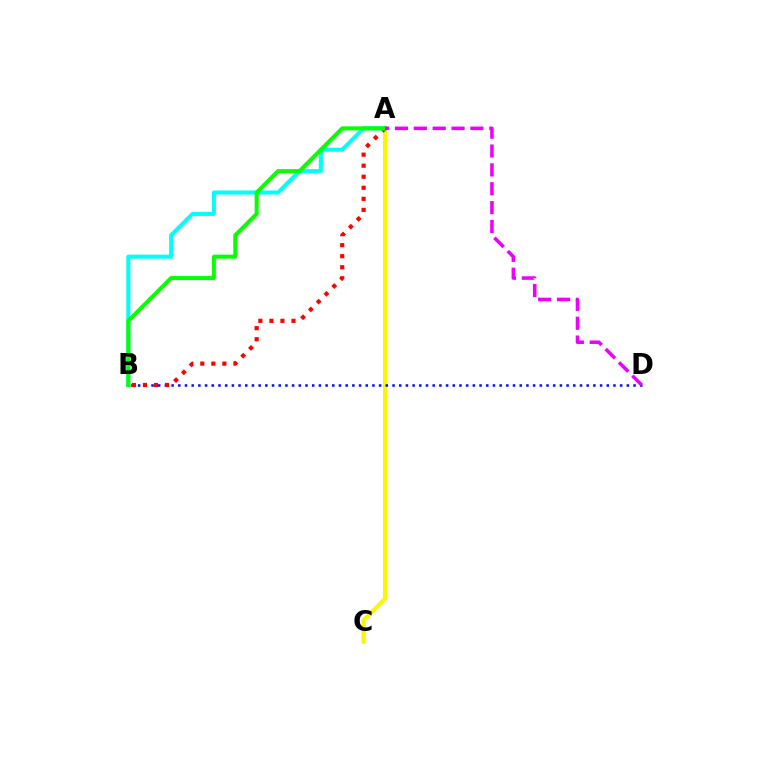{('A', 'C'): [{'color': '#fcf500', 'line_style': 'solid', 'thickness': 2.91}], ('B', 'D'): [{'color': '#0010ff', 'line_style': 'dotted', 'thickness': 1.82}], ('A', 'B'): [{'color': '#ff0000', 'line_style': 'dotted', 'thickness': 3.0}, {'color': '#00fff6', 'line_style': 'solid', 'thickness': 2.91}, {'color': '#08ff00', 'line_style': 'solid', 'thickness': 2.88}], ('A', 'D'): [{'color': '#ee00ff', 'line_style': 'dashed', 'thickness': 2.56}]}